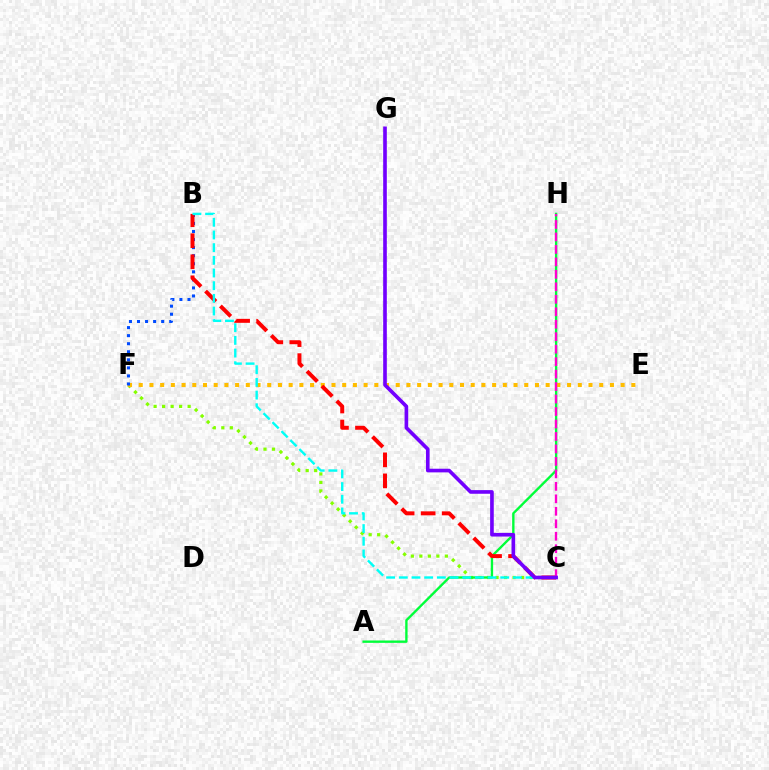{('C', 'F'): [{'color': '#84ff00', 'line_style': 'dotted', 'thickness': 2.31}], ('A', 'H'): [{'color': '#00ff39', 'line_style': 'solid', 'thickness': 1.7}], ('E', 'F'): [{'color': '#ffbd00', 'line_style': 'dotted', 'thickness': 2.91}], ('B', 'F'): [{'color': '#004bff', 'line_style': 'dotted', 'thickness': 2.19}], ('B', 'C'): [{'color': '#ff0000', 'line_style': 'dashed', 'thickness': 2.86}, {'color': '#00fff6', 'line_style': 'dashed', 'thickness': 1.72}], ('C', 'H'): [{'color': '#ff00cf', 'line_style': 'dashed', 'thickness': 1.69}], ('C', 'G'): [{'color': '#7200ff', 'line_style': 'solid', 'thickness': 2.62}]}